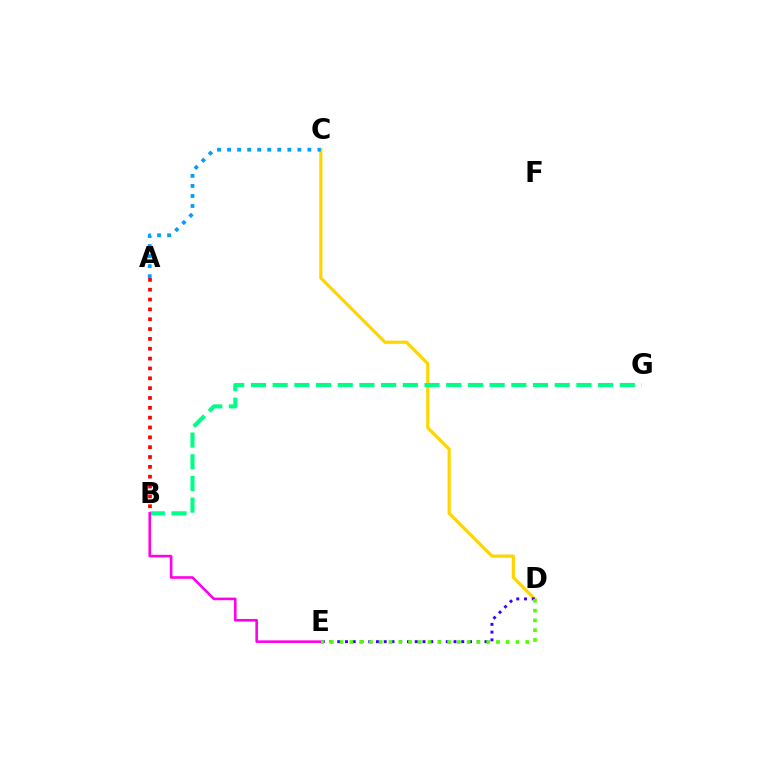{('C', 'D'): [{'color': '#ffd500', 'line_style': 'solid', 'thickness': 2.29}], ('B', 'G'): [{'color': '#00ff86', 'line_style': 'dashed', 'thickness': 2.95}], ('D', 'E'): [{'color': '#3700ff', 'line_style': 'dotted', 'thickness': 2.11}, {'color': '#4fff00', 'line_style': 'dotted', 'thickness': 2.66}], ('B', 'E'): [{'color': '#ff00ed', 'line_style': 'solid', 'thickness': 1.87}], ('A', 'B'): [{'color': '#ff0000', 'line_style': 'dotted', 'thickness': 2.67}], ('A', 'C'): [{'color': '#009eff', 'line_style': 'dotted', 'thickness': 2.73}]}